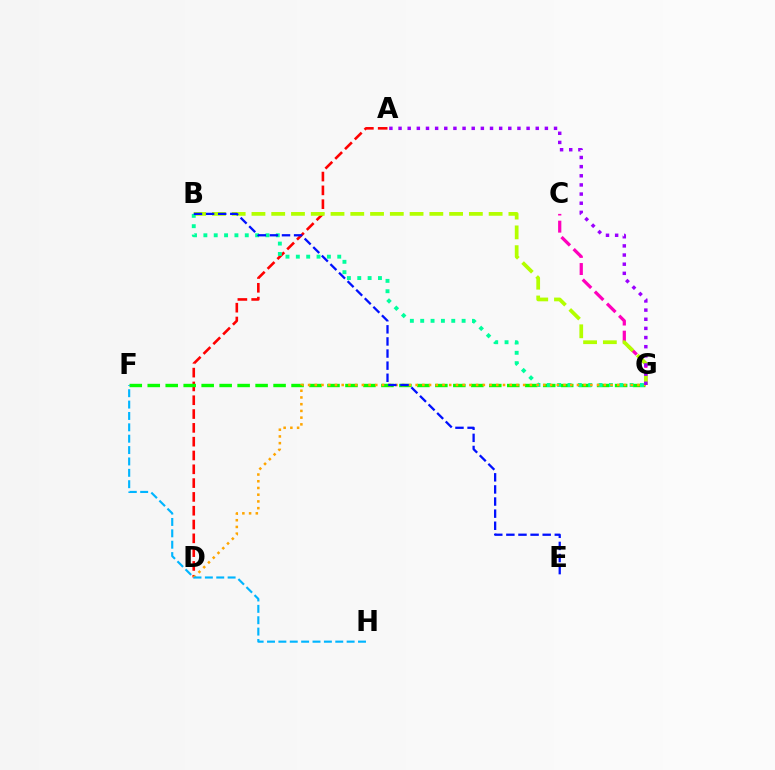{('A', 'D'): [{'color': '#ff0000', 'line_style': 'dashed', 'thickness': 1.88}], ('C', 'G'): [{'color': '#ff00bd', 'line_style': 'dashed', 'thickness': 2.32}], ('F', 'G'): [{'color': '#08ff00', 'line_style': 'dashed', 'thickness': 2.44}], ('B', 'G'): [{'color': '#b3ff00', 'line_style': 'dashed', 'thickness': 2.69}, {'color': '#00ff9d', 'line_style': 'dotted', 'thickness': 2.81}], ('D', 'G'): [{'color': '#ffa500', 'line_style': 'dotted', 'thickness': 1.83}], ('B', 'E'): [{'color': '#0010ff', 'line_style': 'dashed', 'thickness': 1.64}], ('A', 'G'): [{'color': '#9b00ff', 'line_style': 'dotted', 'thickness': 2.48}], ('F', 'H'): [{'color': '#00b5ff', 'line_style': 'dashed', 'thickness': 1.55}]}